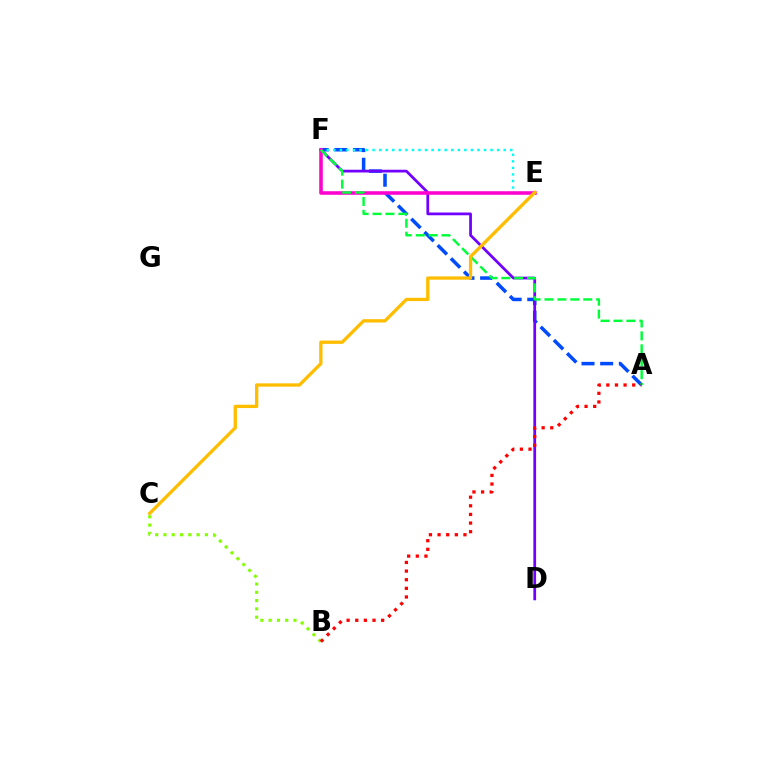{('A', 'F'): [{'color': '#004bff', 'line_style': 'dashed', 'thickness': 2.54}, {'color': '#00ff39', 'line_style': 'dashed', 'thickness': 1.75}], ('E', 'F'): [{'color': '#00fff6', 'line_style': 'dotted', 'thickness': 1.78}, {'color': '#ff00cf', 'line_style': 'solid', 'thickness': 2.56}], ('D', 'F'): [{'color': '#7200ff', 'line_style': 'solid', 'thickness': 1.99}], ('B', 'C'): [{'color': '#84ff00', 'line_style': 'dotted', 'thickness': 2.25}], ('A', 'B'): [{'color': '#ff0000', 'line_style': 'dotted', 'thickness': 2.34}], ('C', 'E'): [{'color': '#ffbd00', 'line_style': 'solid', 'thickness': 2.38}]}